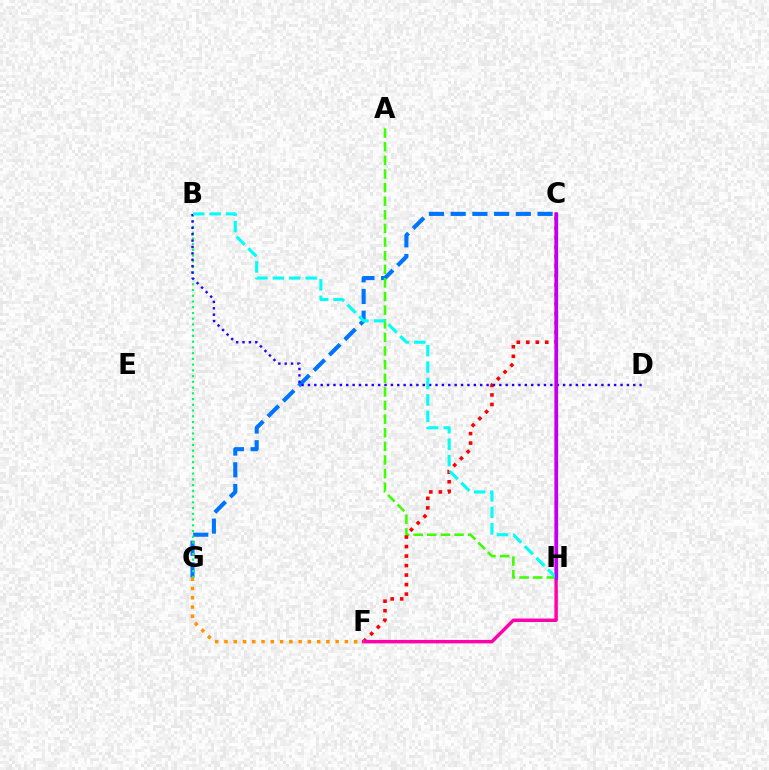{('C', 'G'): [{'color': '#0074ff', 'line_style': 'dashed', 'thickness': 2.95}], ('A', 'H'): [{'color': '#3dff00', 'line_style': 'dashed', 'thickness': 1.85}], ('C', 'F'): [{'color': '#ff0000', 'line_style': 'dotted', 'thickness': 2.58}, {'color': '#ff00ac', 'line_style': 'solid', 'thickness': 2.48}], ('B', 'G'): [{'color': '#00ff5c', 'line_style': 'dotted', 'thickness': 1.56}], ('C', 'H'): [{'color': '#d1ff00', 'line_style': 'dashed', 'thickness': 2.4}, {'color': '#b900ff', 'line_style': 'solid', 'thickness': 2.35}], ('B', 'D'): [{'color': '#2500ff', 'line_style': 'dotted', 'thickness': 1.73}], ('B', 'H'): [{'color': '#00fff6', 'line_style': 'dashed', 'thickness': 2.23}], ('F', 'G'): [{'color': '#ff9400', 'line_style': 'dotted', 'thickness': 2.52}]}